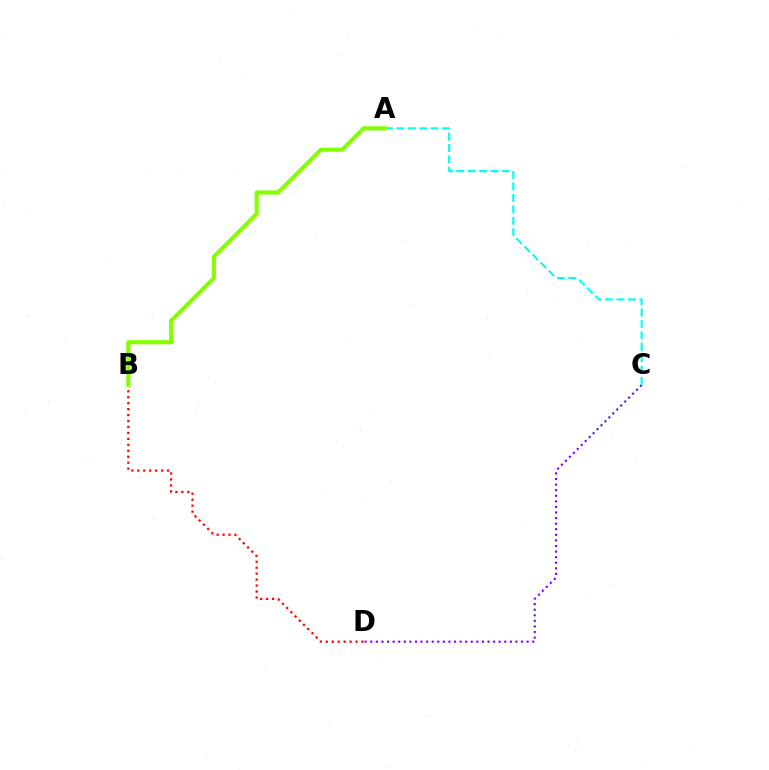{('C', 'D'): [{'color': '#7200ff', 'line_style': 'dotted', 'thickness': 1.52}], ('B', 'D'): [{'color': '#ff0000', 'line_style': 'dotted', 'thickness': 1.62}], ('A', 'C'): [{'color': '#00fff6', 'line_style': 'dashed', 'thickness': 1.55}], ('A', 'B'): [{'color': '#84ff00', 'line_style': 'solid', 'thickness': 2.97}]}